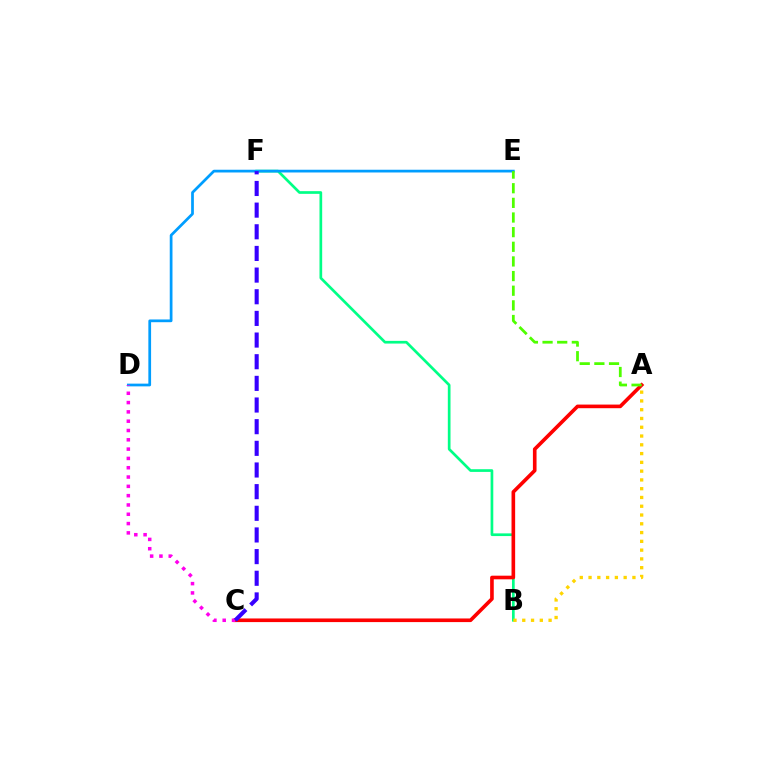{('B', 'F'): [{'color': '#00ff86', 'line_style': 'solid', 'thickness': 1.94}], ('A', 'C'): [{'color': '#ff0000', 'line_style': 'solid', 'thickness': 2.61}], ('D', 'E'): [{'color': '#009eff', 'line_style': 'solid', 'thickness': 1.97}], ('A', 'B'): [{'color': '#ffd500', 'line_style': 'dotted', 'thickness': 2.38}], ('A', 'E'): [{'color': '#4fff00', 'line_style': 'dashed', 'thickness': 1.99}], ('C', 'D'): [{'color': '#ff00ed', 'line_style': 'dotted', 'thickness': 2.53}], ('C', 'F'): [{'color': '#3700ff', 'line_style': 'dashed', 'thickness': 2.94}]}